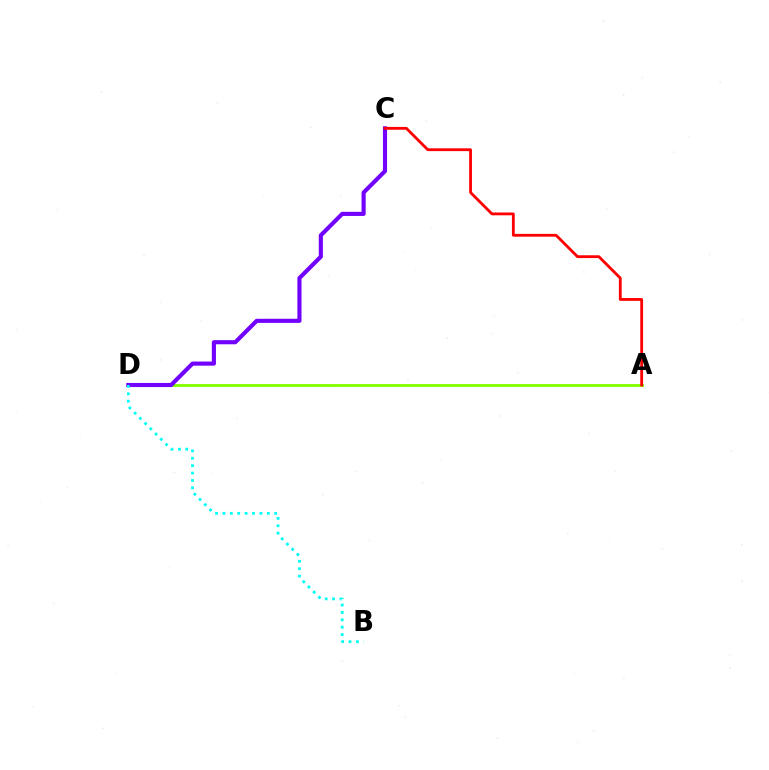{('A', 'D'): [{'color': '#84ff00', 'line_style': 'solid', 'thickness': 2.05}], ('C', 'D'): [{'color': '#7200ff', 'line_style': 'solid', 'thickness': 2.97}], ('B', 'D'): [{'color': '#00fff6', 'line_style': 'dotted', 'thickness': 2.01}], ('A', 'C'): [{'color': '#ff0000', 'line_style': 'solid', 'thickness': 2.02}]}